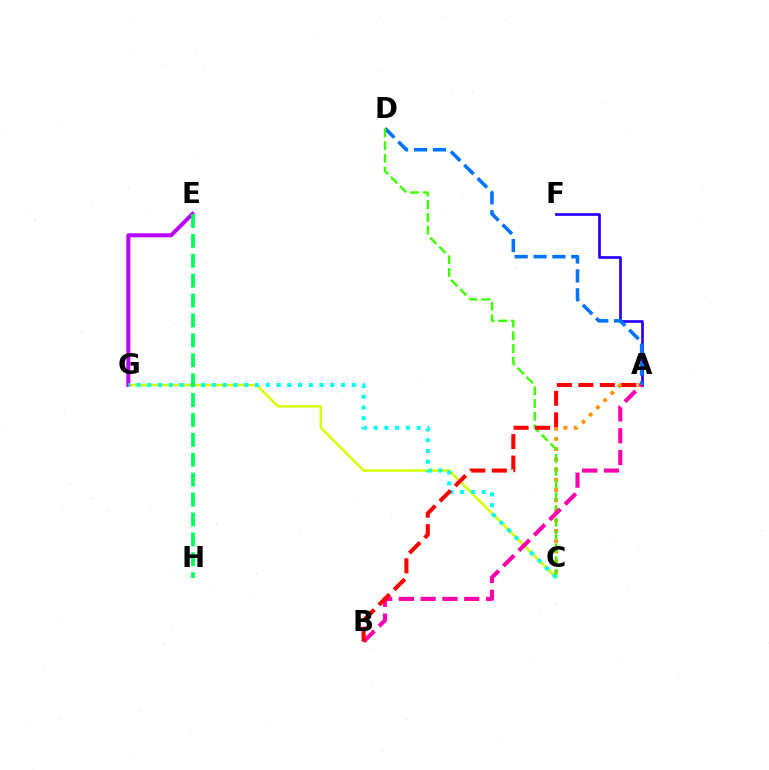{('A', 'F'): [{'color': '#2500ff', 'line_style': 'solid', 'thickness': 1.95}], ('C', 'G'): [{'color': '#d1ff00', 'line_style': 'solid', 'thickness': 1.78}, {'color': '#00fff6', 'line_style': 'dotted', 'thickness': 2.92}], ('A', 'C'): [{'color': '#ff9400', 'line_style': 'dotted', 'thickness': 2.78}], ('A', 'D'): [{'color': '#0074ff', 'line_style': 'dashed', 'thickness': 2.57}], ('E', 'G'): [{'color': '#b900ff', 'line_style': 'solid', 'thickness': 2.86}], ('C', 'D'): [{'color': '#3dff00', 'line_style': 'dashed', 'thickness': 1.73}], ('A', 'B'): [{'color': '#ff00ac', 'line_style': 'dashed', 'thickness': 2.96}, {'color': '#ff0000', 'line_style': 'dashed', 'thickness': 2.92}], ('E', 'H'): [{'color': '#00ff5c', 'line_style': 'dashed', 'thickness': 2.7}]}